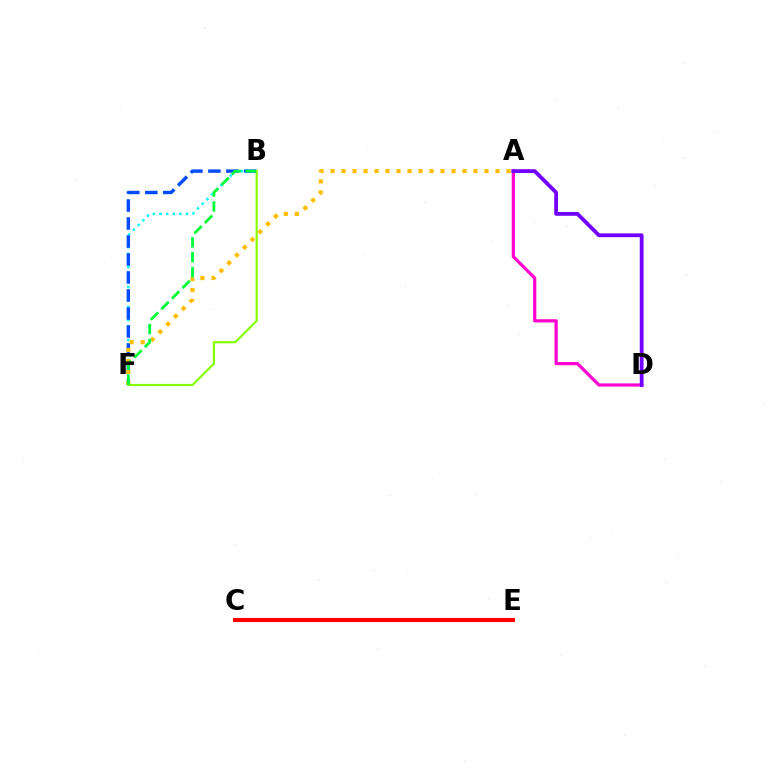{('A', 'D'): [{'color': '#ff00cf', 'line_style': 'solid', 'thickness': 2.3}, {'color': '#7200ff', 'line_style': 'solid', 'thickness': 2.73}], ('C', 'E'): [{'color': '#ff0000', 'line_style': 'solid', 'thickness': 2.96}], ('B', 'F'): [{'color': '#00fff6', 'line_style': 'dotted', 'thickness': 1.8}, {'color': '#004bff', 'line_style': 'dashed', 'thickness': 2.44}, {'color': '#84ff00', 'line_style': 'solid', 'thickness': 1.57}, {'color': '#00ff39', 'line_style': 'dashed', 'thickness': 2.03}], ('A', 'F'): [{'color': '#ffbd00', 'line_style': 'dotted', 'thickness': 2.99}]}